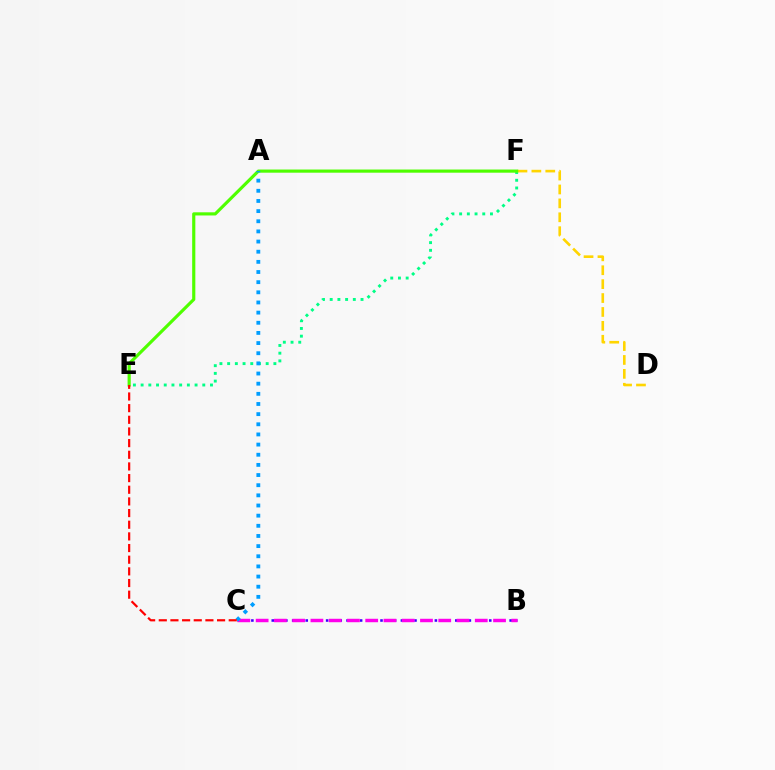{('B', 'C'): [{'color': '#3700ff', 'line_style': 'dotted', 'thickness': 1.85}, {'color': '#ff00ed', 'line_style': 'dashed', 'thickness': 2.48}], ('E', 'F'): [{'color': '#00ff86', 'line_style': 'dotted', 'thickness': 2.09}, {'color': '#4fff00', 'line_style': 'solid', 'thickness': 2.28}], ('D', 'F'): [{'color': '#ffd500', 'line_style': 'dashed', 'thickness': 1.89}], ('A', 'C'): [{'color': '#009eff', 'line_style': 'dotted', 'thickness': 2.76}], ('C', 'E'): [{'color': '#ff0000', 'line_style': 'dashed', 'thickness': 1.58}]}